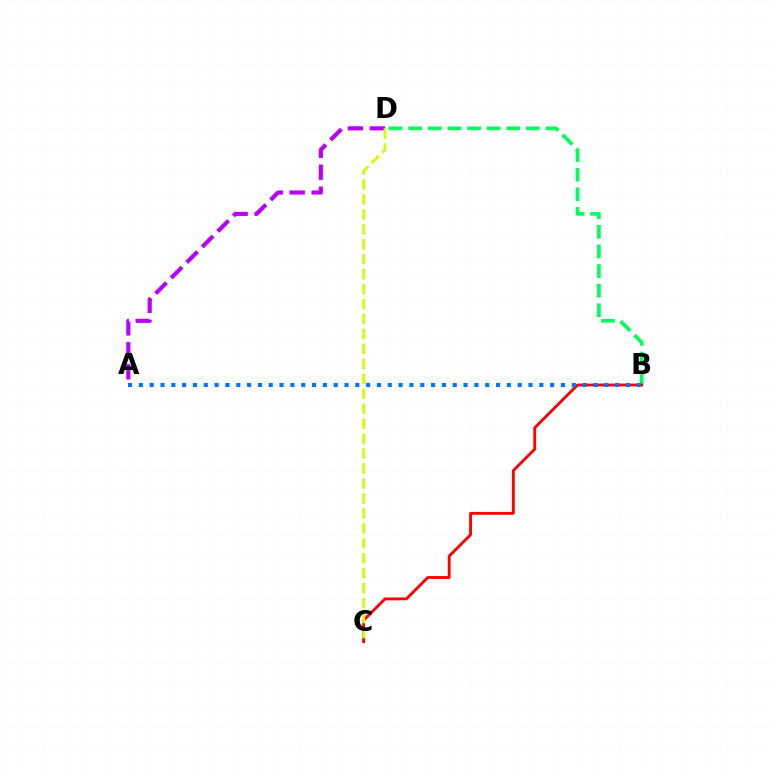{('A', 'D'): [{'color': '#b900ff', 'line_style': 'dashed', 'thickness': 2.98}], ('B', 'D'): [{'color': '#00ff5c', 'line_style': 'dashed', 'thickness': 2.67}], ('B', 'C'): [{'color': '#ff0000', 'line_style': 'solid', 'thickness': 2.05}], ('C', 'D'): [{'color': '#d1ff00', 'line_style': 'dashed', 'thickness': 2.03}], ('A', 'B'): [{'color': '#0074ff', 'line_style': 'dotted', 'thickness': 2.94}]}